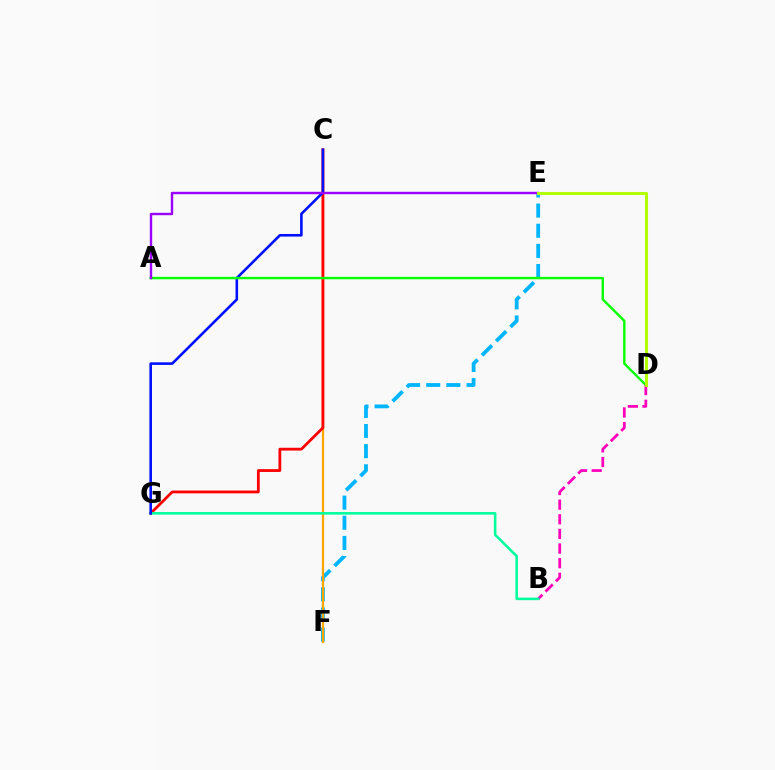{('E', 'F'): [{'color': '#00b5ff', 'line_style': 'dashed', 'thickness': 2.74}], ('C', 'F'): [{'color': '#ffa500', 'line_style': 'solid', 'thickness': 1.62}], ('B', 'D'): [{'color': '#ff00bd', 'line_style': 'dashed', 'thickness': 1.99}], ('C', 'G'): [{'color': '#ff0000', 'line_style': 'solid', 'thickness': 2.01}, {'color': '#0010ff', 'line_style': 'solid', 'thickness': 1.87}], ('B', 'G'): [{'color': '#00ff9d', 'line_style': 'solid', 'thickness': 1.84}], ('A', 'D'): [{'color': '#08ff00', 'line_style': 'solid', 'thickness': 1.73}], ('A', 'E'): [{'color': '#9b00ff', 'line_style': 'solid', 'thickness': 1.73}], ('D', 'E'): [{'color': '#b3ff00', 'line_style': 'solid', 'thickness': 2.19}]}